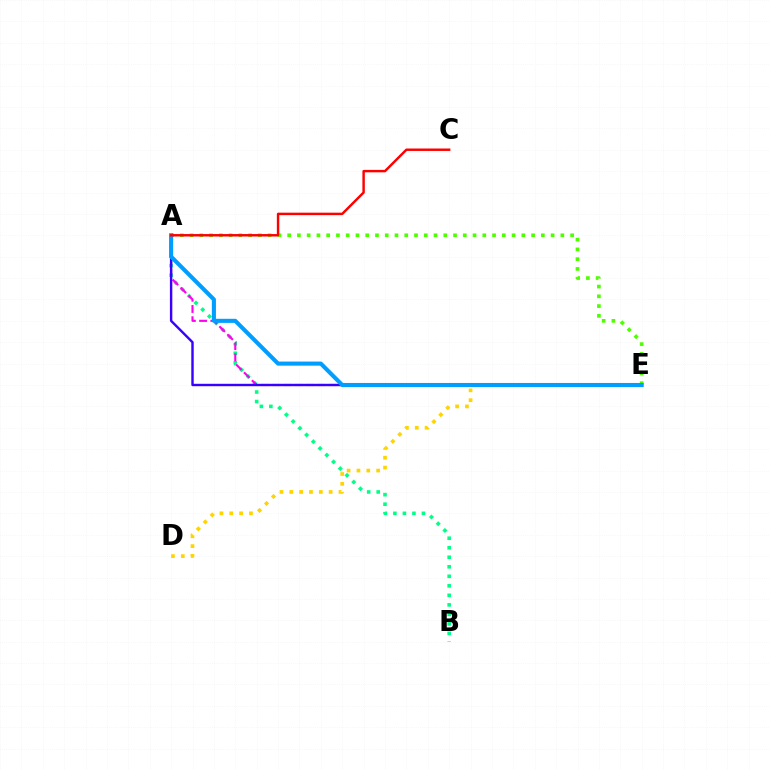{('A', 'E'): [{'color': '#4fff00', 'line_style': 'dotted', 'thickness': 2.65}, {'color': '#ff00ed', 'line_style': 'dashed', 'thickness': 1.53}, {'color': '#3700ff', 'line_style': 'solid', 'thickness': 1.73}, {'color': '#009eff', 'line_style': 'solid', 'thickness': 2.94}], ('D', 'E'): [{'color': '#ffd500', 'line_style': 'dotted', 'thickness': 2.67}], ('A', 'B'): [{'color': '#00ff86', 'line_style': 'dotted', 'thickness': 2.59}], ('A', 'C'): [{'color': '#ff0000', 'line_style': 'solid', 'thickness': 1.76}]}